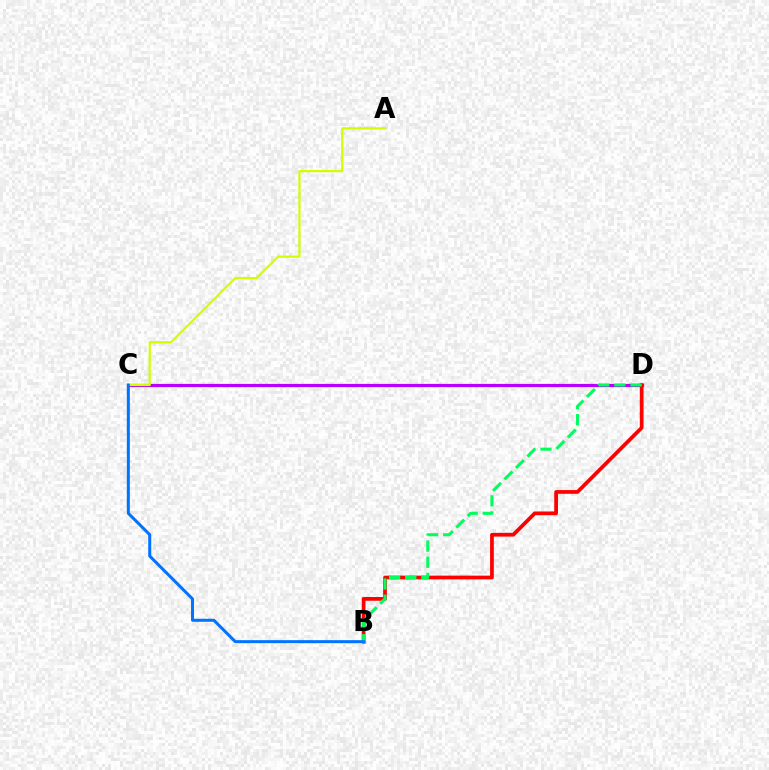{('C', 'D'): [{'color': '#b900ff', 'line_style': 'solid', 'thickness': 2.31}], ('A', 'C'): [{'color': '#d1ff00', 'line_style': 'solid', 'thickness': 1.59}], ('B', 'D'): [{'color': '#ff0000', 'line_style': 'solid', 'thickness': 2.69}, {'color': '#00ff5c', 'line_style': 'dashed', 'thickness': 2.19}], ('B', 'C'): [{'color': '#0074ff', 'line_style': 'solid', 'thickness': 2.18}]}